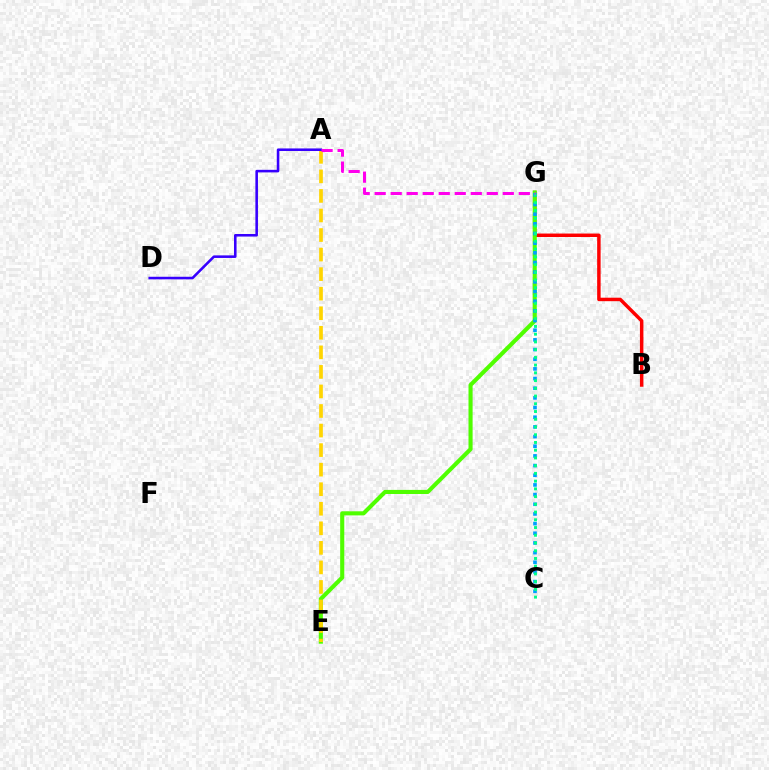{('B', 'G'): [{'color': '#ff0000', 'line_style': 'solid', 'thickness': 2.5}], ('E', 'G'): [{'color': '#4fff00', 'line_style': 'solid', 'thickness': 2.95}], ('C', 'G'): [{'color': '#009eff', 'line_style': 'dotted', 'thickness': 2.63}, {'color': '#00ff86', 'line_style': 'dotted', 'thickness': 2.1}], ('A', 'E'): [{'color': '#ffd500', 'line_style': 'dashed', 'thickness': 2.66}], ('A', 'D'): [{'color': '#3700ff', 'line_style': 'solid', 'thickness': 1.85}], ('A', 'G'): [{'color': '#ff00ed', 'line_style': 'dashed', 'thickness': 2.18}]}